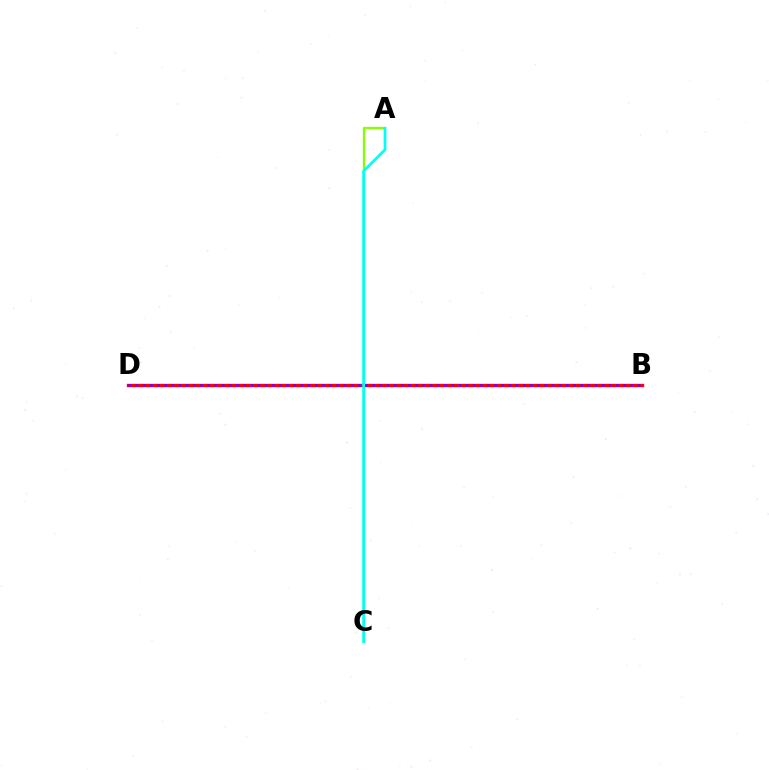{('A', 'C'): [{'color': '#84ff00', 'line_style': 'solid', 'thickness': 1.65}, {'color': '#00fff6', 'line_style': 'solid', 'thickness': 1.96}], ('B', 'D'): [{'color': '#ff0000', 'line_style': 'solid', 'thickness': 2.41}, {'color': '#7200ff', 'line_style': 'dotted', 'thickness': 1.95}]}